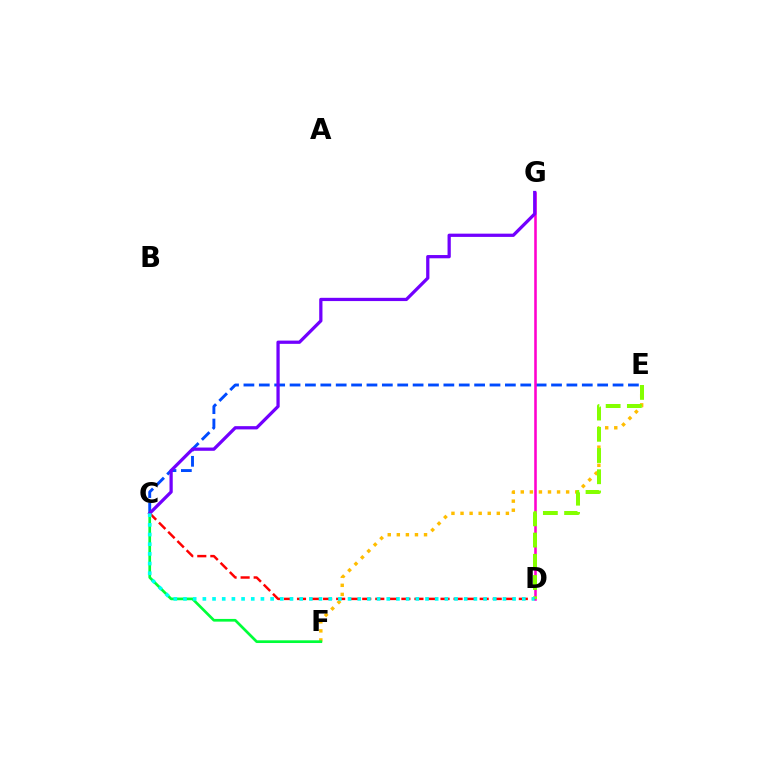{('C', 'E'): [{'color': '#004bff', 'line_style': 'dashed', 'thickness': 2.09}], ('E', 'F'): [{'color': '#ffbd00', 'line_style': 'dotted', 'thickness': 2.46}], ('D', 'G'): [{'color': '#ff00cf', 'line_style': 'solid', 'thickness': 1.85}], ('D', 'E'): [{'color': '#84ff00', 'line_style': 'dashed', 'thickness': 2.88}], ('C', 'F'): [{'color': '#00ff39', 'line_style': 'solid', 'thickness': 1.95}], ('C', 'D'): [{'color': '#ff0000', 'line_style': 'dashed', 'thickness': 1.77}, {'color': '#00fff6', 'line_style': 'dotted', 'thickness': 2.63}], ('C', 'G'): [{'color': '#7200ff', 'line_style': 'solid', 'thickness': 2.34}]}